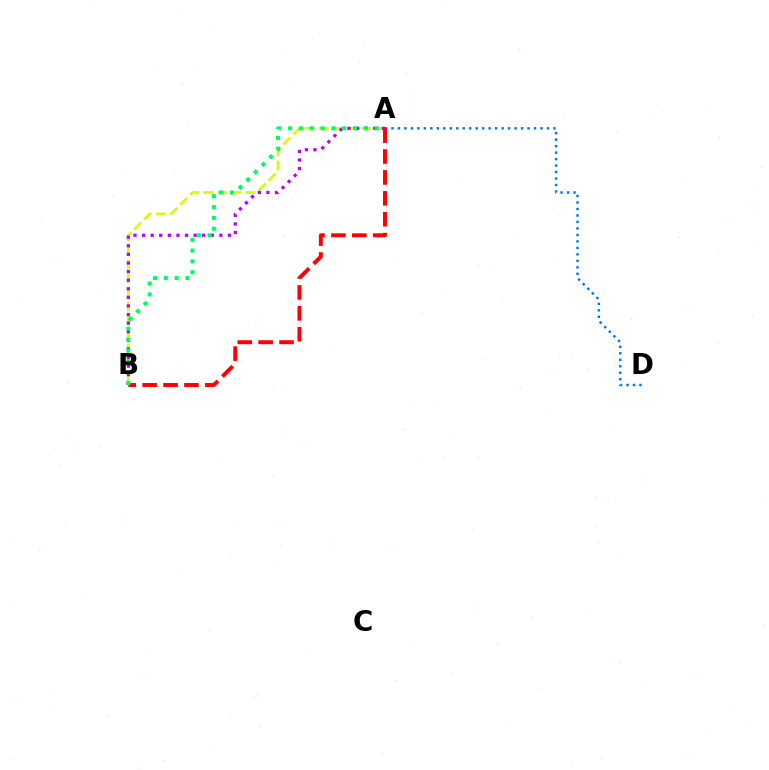{('A', 'B'): [{'color': '#d1ff00', 'line_style': 'dashed', 'thickness': 1.91}, {'color': '#b900ff', 'line_style': 'dotted', 'thickness': 2.33}, {'color': '#ff0000', 'line_style': 'dashed', 'thickness': 2.84}, {'color': '#00ff5c', 'line_style': 'dotted', 'thickness': 2.94}], ('A', 'D'): [{'color': '#0074ff', 'line_style': 'dotted', 'thickness': 1.76}]}